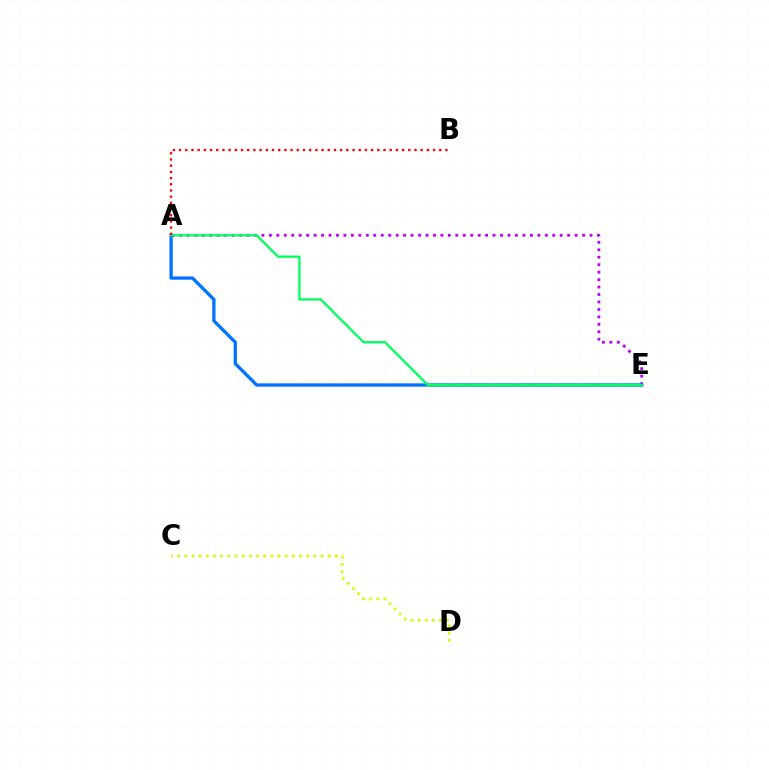{('A', 'E'): [{'color': '#b900ff', 'line_style': 'dotted', 'thickness': 2.03}, {'color': '#0074ff', 'line_style': 'solid', 'thickness': 2.37}, {'color': '#00ff5c', 'line_style': 'solid', 'thickness': 1.64}], ('C', 'D'): [{'color': '#d1ff00', 'line_style': 'dotted', 'thickness': 1.95}], ('A', 'B'): [{'color': '#ff0000', 'line_style': 'dotted', 'thickness': 1.68}]}